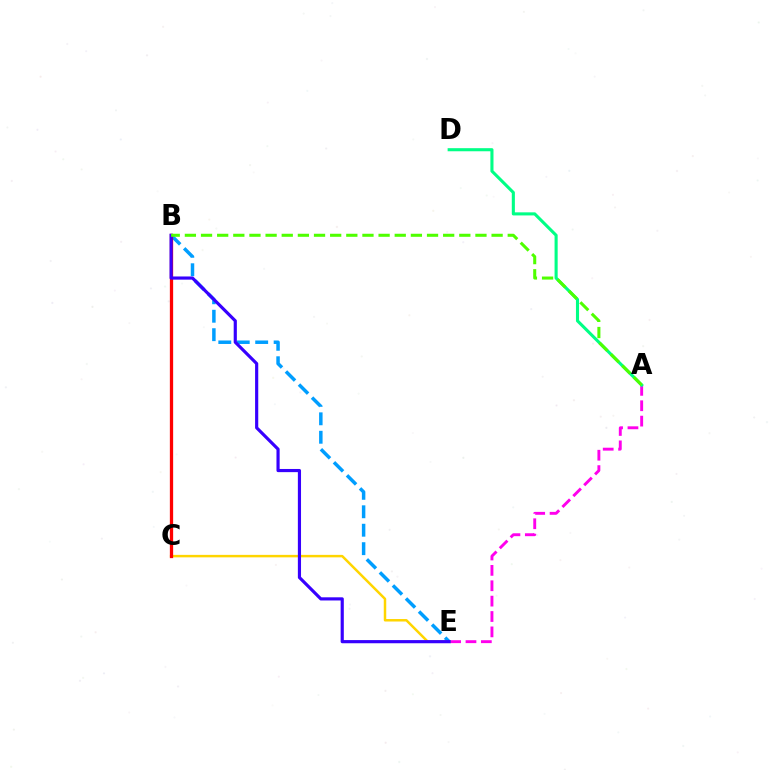{('A', 'E'): [{'color': '#ff00ed', 'line_style': 'dashed', 'thickness': 2.09}], ('C', 'E'): [{'color': '#ffd500', 'line_style': 'solid', 'thickness': 1.79}], ('B', 'E'): [{'color': '#009eff', 'line_style': 'dashed', 'thickness': 2.51}, {'color': '#3700ff', 'line_style': 'solid', 'thickness': 2.28}], ('B', 'C'): [{'color': '#ff0000', 'line_style': 'solid', 'thickness': 2.36}], ('A', 'D'): [{'color': '#00ff86', 'line_style': 'solid', 'thickness': 2.22}], ('A', 'B'): [{'color': '#4fff00', 'line_style': 'dashed', 'thickness': 2.19}]}